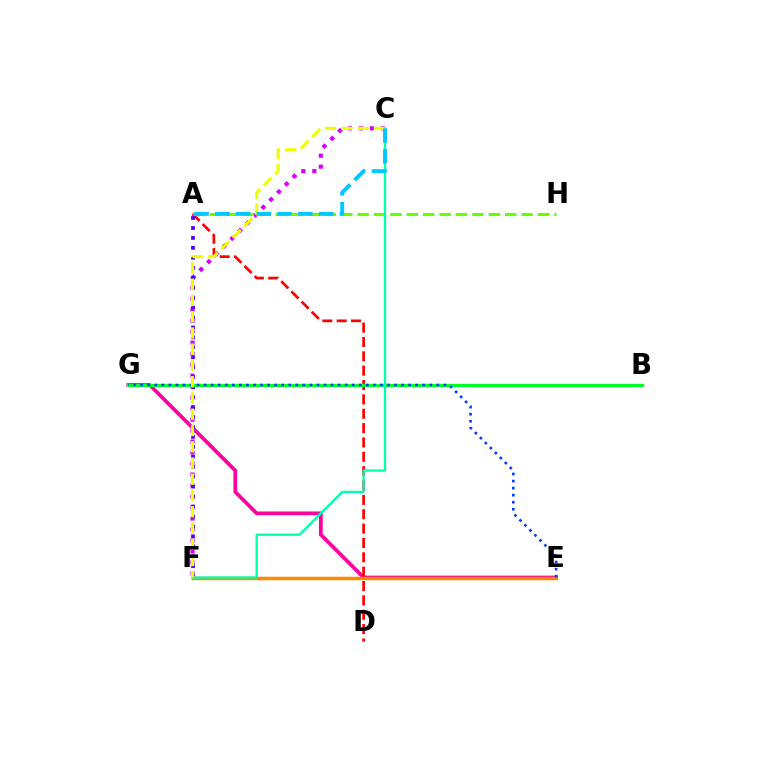{('E', 'G'): [{'color': '#ff00a0', 'line_style': 'solid', 'thickness': 2.68}, {'color': '#003fff', 'line_style': 'dotted', 'thickness': 1.92}], ('A', 'D'): [{'color': '#ff0000', 'line_style': 'dashed', 'thickness': 1.95}], ('C', 'F'): [{'color': '#d600ff', 'line_style': 'dotted', 'thickness': 2.99}, {'color': '#00ffaf', 'line_style': 'solid', 'thickness': 1.68}, {'color': '#eeff00', 'line_style': 'dashed', 'thickness': 2.21}], ('A', 'H'): [{'color': '#66ff00', 'line_style': 'dashed', 'thickness': 2.23}], ('A', 'F'): [{'color': '#4f00ff', 'line_style': 'dotted', 'thickness': 2.7}], ('E', 'F'): [{'color': '#ff8800', 'line_style': 'solid', 'thickness': 2.5}], ('B', 'G'): [{'color': '#00ff27', 'line_style': 'solid', 'thickness': 2.31}], ('A', 'C'): [{'color': '#00c7ff', 'line_style': 'dashed', 'thickness': 2.82}]}